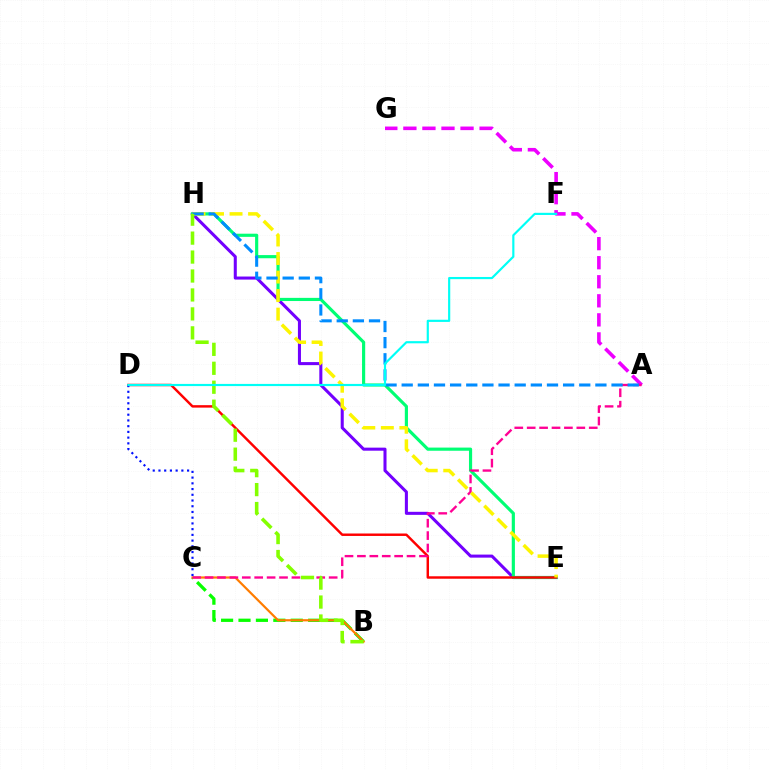{('A', 'G'): [{'color': '#ee00ff', 'line_style': 'dashed', 'thickness': 2.59}], ('B', 'C'): [{'color': '#08ff00', 'line_style': 'dashed', 'thickness': 2.37}, {'color': '#ff7c00', 'line_style': 'solid', 'thickness': 1.58}], ('E', 'H'): [{'color': '#7200ff', 'line_style': 'solid', 'thickness': 2.19}, {'color': '#00ff74', 'line_style': 'solid', 'thickness': 2.27}, {'color': '#fcf500', 'line_style': 'dashed', 'thickness': 2.52}], ('D', 'E'): [{'color': '#ff0000', 'line_style': 'solid', 'thickness': 1.76}], ('A', 'C'): [{'color': '#ff0094', 'line_style': 'dashed', 'thickness': 1.69}], ('C', 'D'): [{'color': '#0010ff', 'line_style': 'dotted', 'thickness': 1.56}], ('A', 'H'): [{'color': '#008cff', 'line_style': 'dashed', 'thickness': 2.19}], ('B', 'H'): [{'color': '#84ff00', 'line_style': 'dashed', 'thickness': 2.57}], ('D', 'F'): [{'color': '#00fff6', 'line_style': 'solid', 'thickness': 1.56}]}